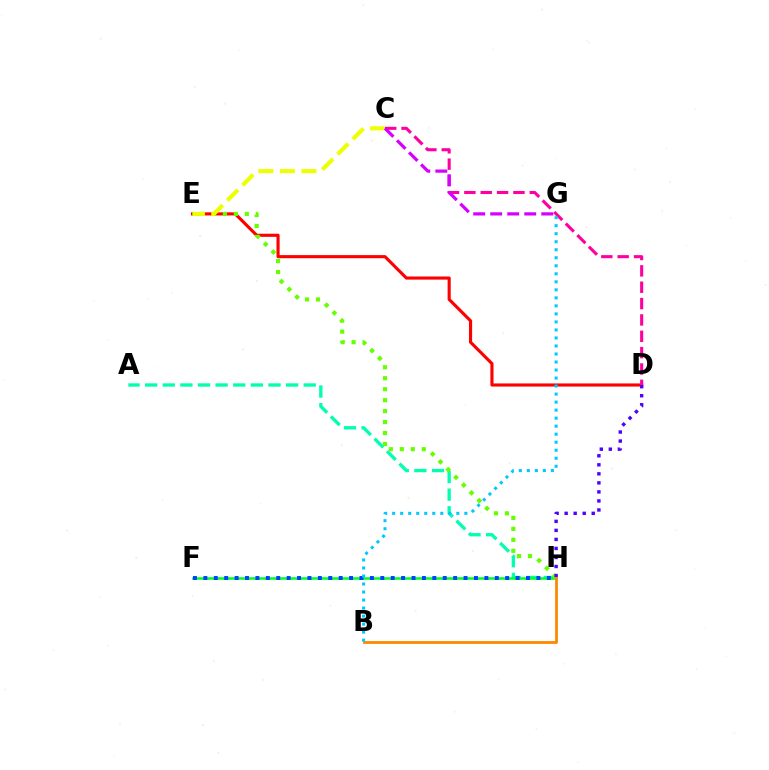{('D', 'E'): [{'color': '#ff0000', 'line_style': 'solid', 'thickness': 2.25}], ('A', 'H'): [{'color': '#00ffaf', 'line_style': 'dashed', 'thickness': 2.39}], ('F', 'H'): [{'color': '#00ff27', 'line_style': 'solid', 'thickness': 1.84}, {'color': '#003fff', 'line_style': 'dotted', 'thickness': 2.83}], ('E', 'H'): [{'color': '#66ff00', 'line_style': 'dotted', 'thickness': 2.98}], ('D', 'H'): [{'color': '#4f00ff', 'line_style': 'dotted', 'thickness': 2.45}], ('C', 'D'): [{'color': '#ff00a0', 'line_style': 'dashed', 'thickness': 2.22}], ('C', 'E'): [{'color': '#eeff00', 'line_style': 'dashed', 'thickness': 2.93}], ('C', 'G'): [{'color': '#d600ff', 'line_style': 'dashed', 'thickness': 2.31}], ('B', 'H'): [{'color': '#ff8800', 'line_style': 'solid', 'thickness': 2.0}], ('B', 'G'): [{'color': '#00c7ff', 'line_style': 'dotted', 'thickness': 2.18}]}